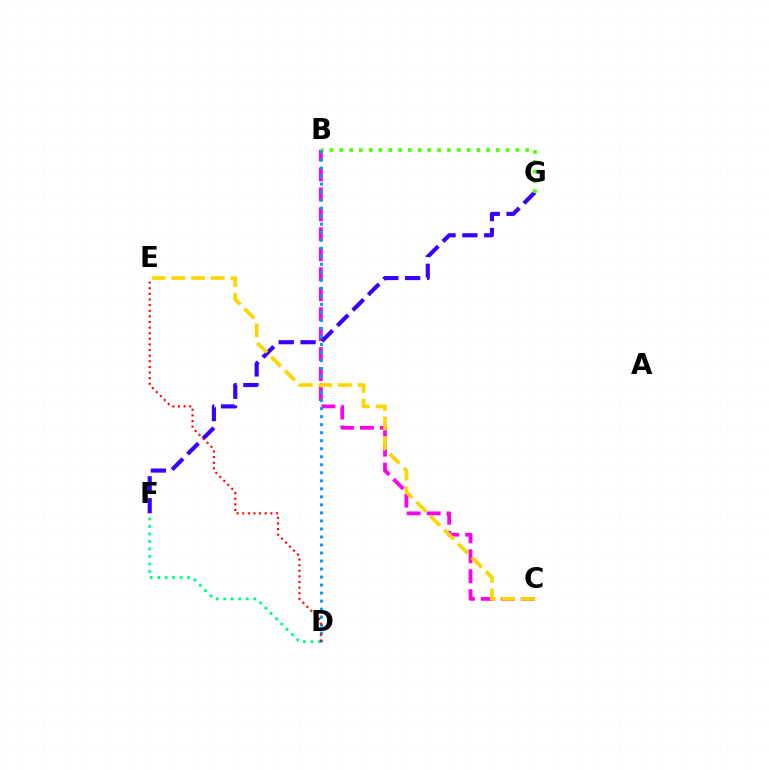{('B', 'C'): [{'color': '#ff00ed', 'line_style': 'dashed', 'thickness': 2.71}], ('D', 'F'): [{'color': '#00ff86', 'line_style': 'dotted', 'thickness': 2.04}], ('F', 'G'): [{'color': '#3700ff', 'line_style': 'dashed', 'thickness': 2.97}], ('B', 'G'): [{'color': '#4fff00', 'line_style': 'dotted', 'thickness': 2.66}], ('B', 'D'): [{'color': '#009eff', 'line_style': 'dotted', 'thickness': 2.18}], ('C', 'E'): [{'color': '#ffd500', 'line_style': 'dashed', 'thickness': 2.67}], ('D', 'E'): [{'color': '#ff0000', 'line_style': 'dotted', 'thickness': 1.53}]}